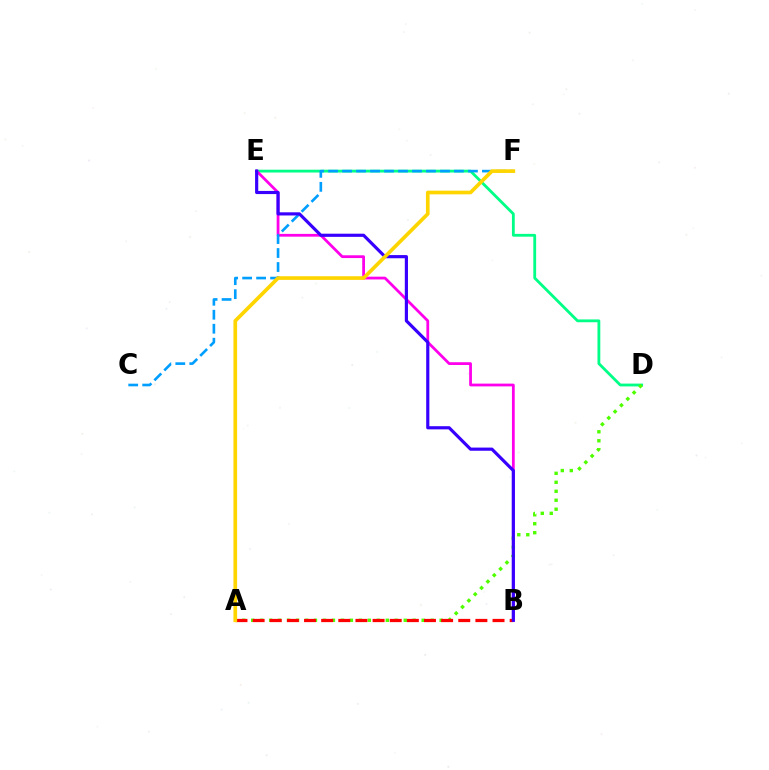{('D', 'E'): [{'color': '#00ff86', 'line_style': 'solid', 'thickness': 2.02}], ('B', 'E'): [{'color': '#ff00ed', 'line_style': 'solid', 'thickness': 2.0}, {'color': '#3700ff', 'line_style': 'solid', 'thickness': 2.28}], ('A', 'D'): [{'color': '#4fff00', 'line_style': 'dotted', 'thickness': 2.44}], ('A', 'B'): [{'color': '#ff0000', 'line_style': 'dashed', 'thickness': 2.33}], ('C', 'F'): [{'color': '#009eff', 'line_style': 'dashed', 'thickness': 1.9}], ('A', 'F'): [{'color': '#ffd500', 'line_style': 'solid', 'thickness': 2.65}]}